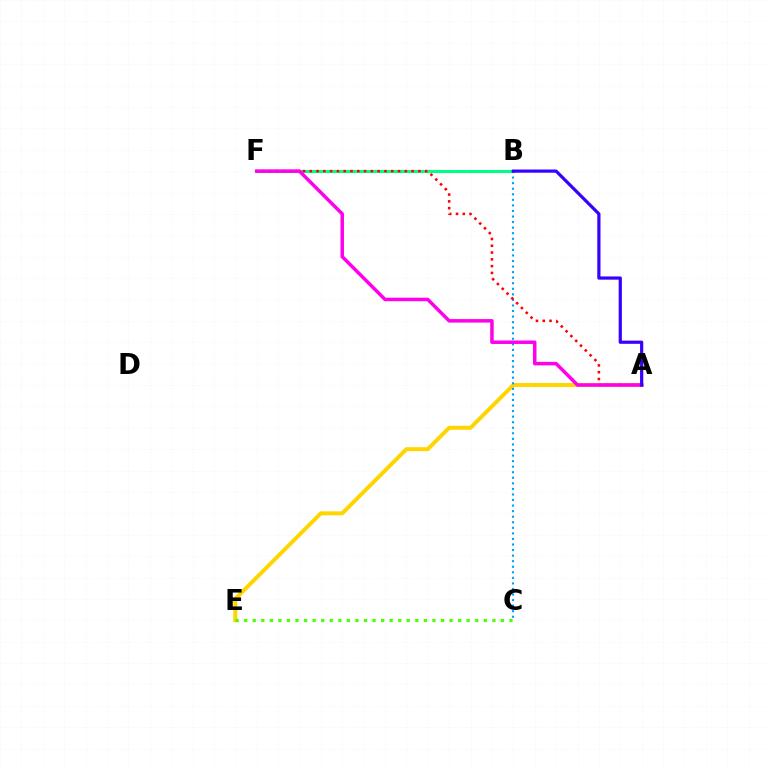{('A', 'E'): [{'color': '#ffd500', 'line_style': 'solid', 'thickness': 2.86}], ('B', 'F'): [{'color': '#00ff86', 'line_style': 'solid', 'thickness': 2.19}], ('B', 'C'): [{'color': '#009eff', 'line_style': 'dotted', 'thickness': 1.51}], ('A', 'F'): [{'color': '#ff0000', 'line_style': 'dotted', 'thickness': 1.84}, {'color': '#ff00ed', 'line_style': 'solid', 'thickness': 2.52}], ('C', 'E'): [{'color': '#4fff00', 'line_style': 'dotted', 'thickness': 2.33}], ('A', 'B'): [{'color': '#3700ff', 'line_style': 'solid', 'thickness': 2.31}]}